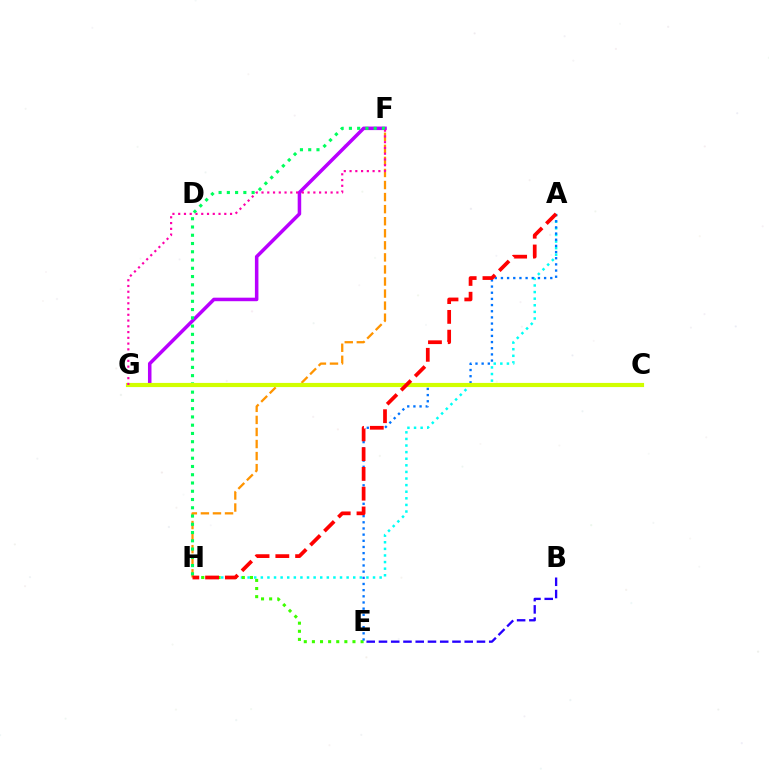{('A', 'H'): [{'color': '#00fff6', 'line_style': 'dotted', 'thickness': 1.79}, {'color': '#ff0000', 'line_style': 'dashed', 'thickness': 2.69}], ('F', 'H'): [{'color': '#ff9400', 'line_style': 'dashed', 'thickness': 1.64}, {'color': '#00ff5c', 'line_style': 'dotted', 'thickness': 2.24}], ('F', 'G'): [{'color': '#b900ff', 'line_style': 'solid', 'thickness': 2.54}, {'color': '#ff00ac', 'line_style': 'dotted', 'thickness': 1.56}], ('B', 'E'): [{'color': '#2500ff', 'line_style': 'dashed', 'thickness': 1.66}], ('E', 'H'): [{'color': '#3dff00', 'line_style': 'dotted', 'thickness': 2.2}], ('A', 'E'): [{'color': '#0074ff', 'line_style': 'dotted', 'thickness': 1.68}], ('C', 'G'): [{'color': '#d1ff00', 'line_style': 'solid', 'thickness': 2.99}]}